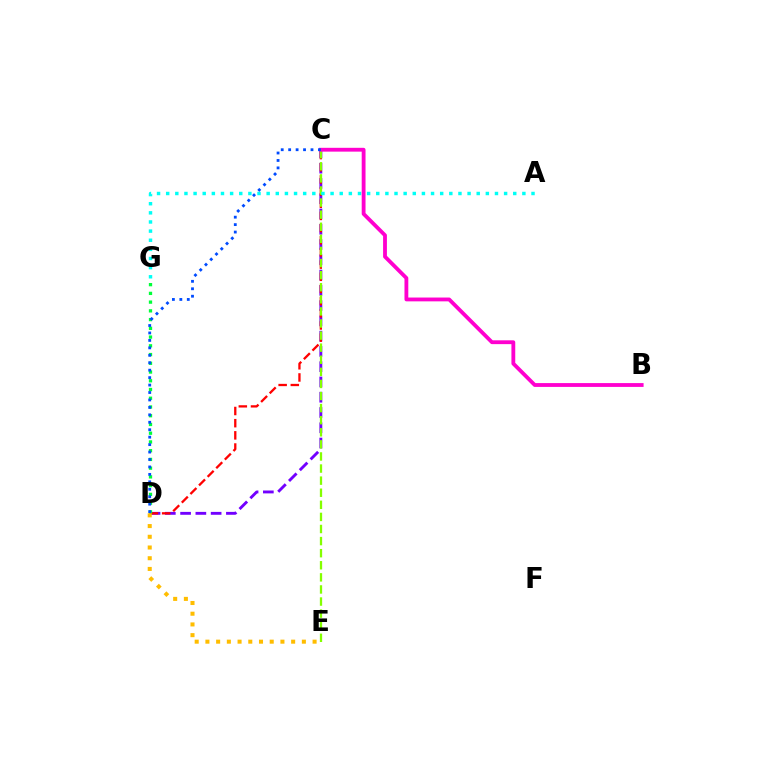{('C', 'D'): [{'color': '#7200ff', 'line_style': 'dashed', 'thickness': 2.07}, {'color': '#ff0000', 'line_style': 'dashed', 'thickness': 1.65}, {'color': '#004bff', 'line_style': 'dotted', 'thickness': 2.02}], ('C', 'E'): [{'color': '#84ff00', 'line_style': 'dashed', 'thickness': 1.64}], ('D', 'G'): [{'color': '#00ff39', 'line_style': 'dotted', 'thickness': 2.37}], ('A', 'G'): [{'color': '#00fff6', 'line_style': 'dotted', 'thickness': 2.48}], ('D', 'E'): [{'color': '#ffbd00', 'line_style': 'dotted', 'thickness': 2.91}], ('B', 'C'): [{'color': '#ff00cf', 'line_style': 'solid', 'thickness': 2.75}]}